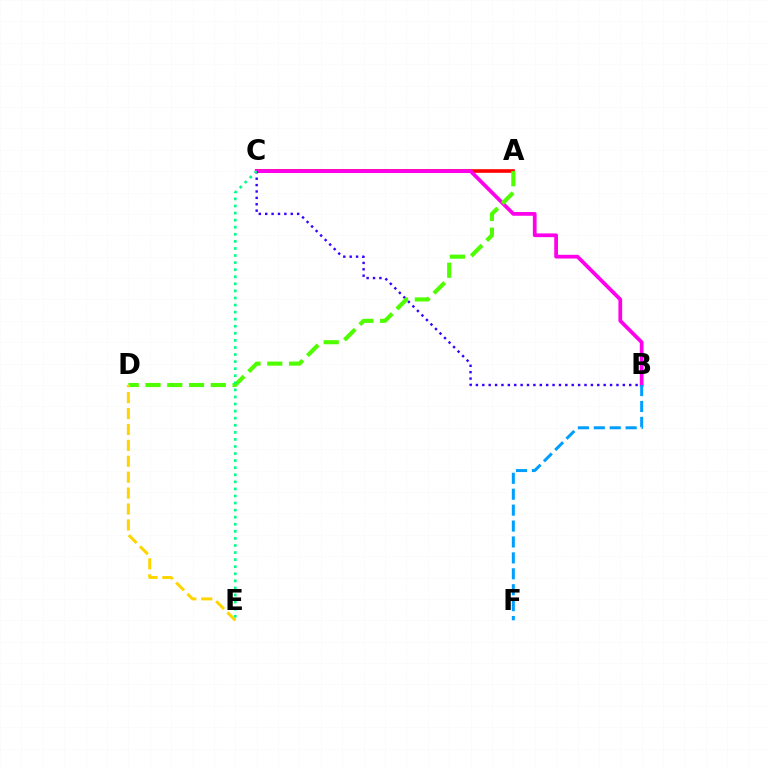{('A', 'C'): [{'color': '#ff0000', 'line_style': 'solid', 'thickness': 2.6}], ('B', 'C'): [{'color': '#ff00ed', 'line_style': 'solid', 'thickness': 2.69}, {'color': '#3700ff', 'line_style': 'dotted', 'thickness': 1.74}], ('A', 'D'): [{'color': '#4fff00', 'line_style': 'dashed', 'thickness': 2.96}], ('D', 'E'): [{'color': '#ffd500', 'line_style': 'dashed', 'thickness': 2.16}], ('C', 'E'): [{'color': '#00ff86', 'line_style': 'dotted', 'thickness': 1.92}], ('B', 'F'): [{'color': '#009eff', 'line_style': 'dashed', 'thickness': 2.16}]}